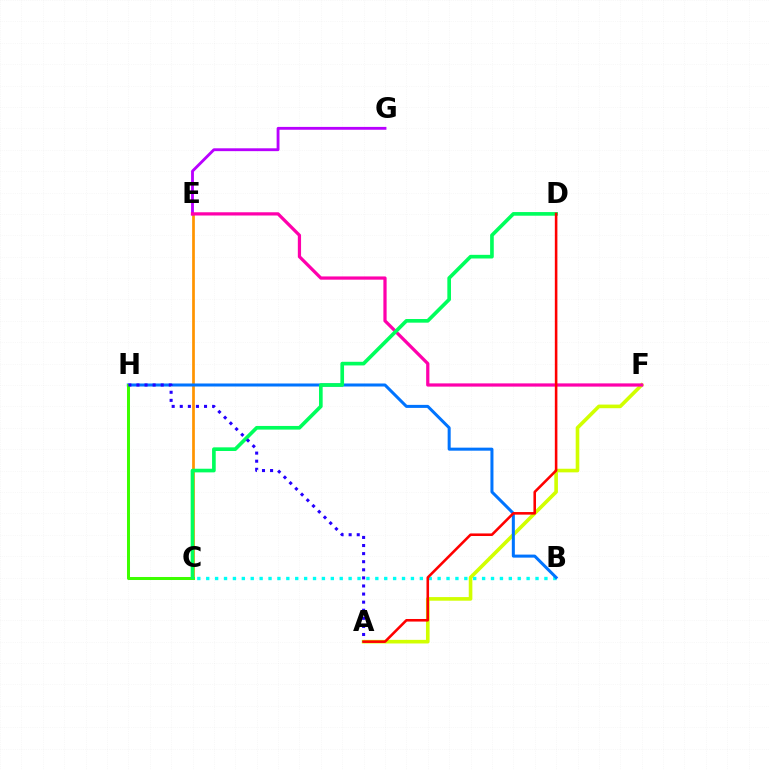{('A', 'F'): [{'color': '#d1ff00', 'line_style': 'solid', 'thickness': 2.6}], ('C', 'E'): [{'color': '#ff9400', 'line_style': 'solid', 'thickness': 1.96}], ('B', 'C'): [{'color': '#00fff6', 'line_style': 'dotted', 'thickness': 2.42}], ('E', 'G'): [{'color': '#b900ff', 'line_style': 'solid', 'thickness': 2.05}], ('B', 'H'): [{'color': '#0074ff', 'line_style': 'solid', 'thickness': 2.18}], ('E', 'F'): [{'color': '#ff00ac', 'line_style': 'solid', 'thickness': 2.33}], ('C', 'H'): [{'color': '#3dff00', 'line_style': 'solid', 'thickness': 2.17}], ('C', 'D'): [{'color': '#00ff5c', 'line_style': 'solid', 'thickness': 2.63}], ('A', 'H'): [{'color': '#2500ff', 'line_style': 'dotted', 'thickness': 2.2}], ('A', 'D'): [{'color': '#ff0000', 'line_style': 'solid', 'thickness': 1.85}]}